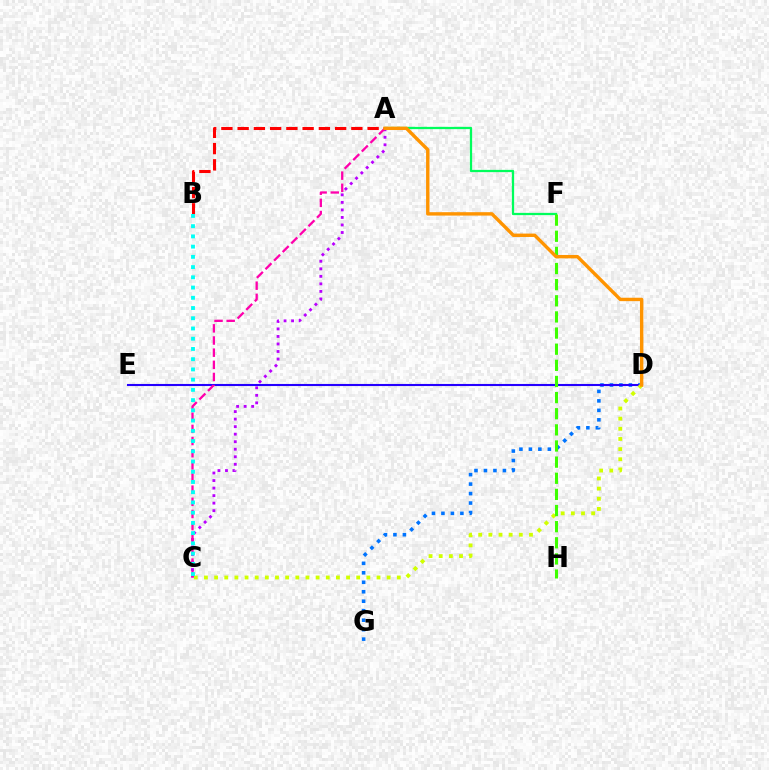{('D', 'G'): [{'color': '#0074ff', 'line_style': 'dotted', 'thickness': 2.57}], ('A', 'F'): [{'color': '#00ff5c', 'line_style': 'solid', 'thickness': 1.63}], ('D', 'E'): [{'color': '#2500ff', 'line_style': 'solid', 'thickness': 1.51}], ('A', 'C'): [{'color': '#b900ff', 'line_style': 'dotted', 'thickness': 2.05}, {'color': '#ff00ac', 'line_style': 'dashed', 'thickness': 1.65}], ('C', 'D'): [{'color': '#d1ff00', 'line_style': 'dotted', 'thickness': 2.76}], ('A', 'B'): [{'color': '#ff0000', 'line_style': 'dashed', 'thickness': 2.21}], ('F', 'H'): [{'color': '#3dff00', 'line_style': 'dashed', 'thickness': 2.19}], ('B', 'C'): [{'color': '#00fff6', 'line_style': 'dotted', 'thickness': 2.78}], ('A', 'D'): [{'color': '#ff9400', 'line_style': 'solid', 'thickness': 2.45}]}